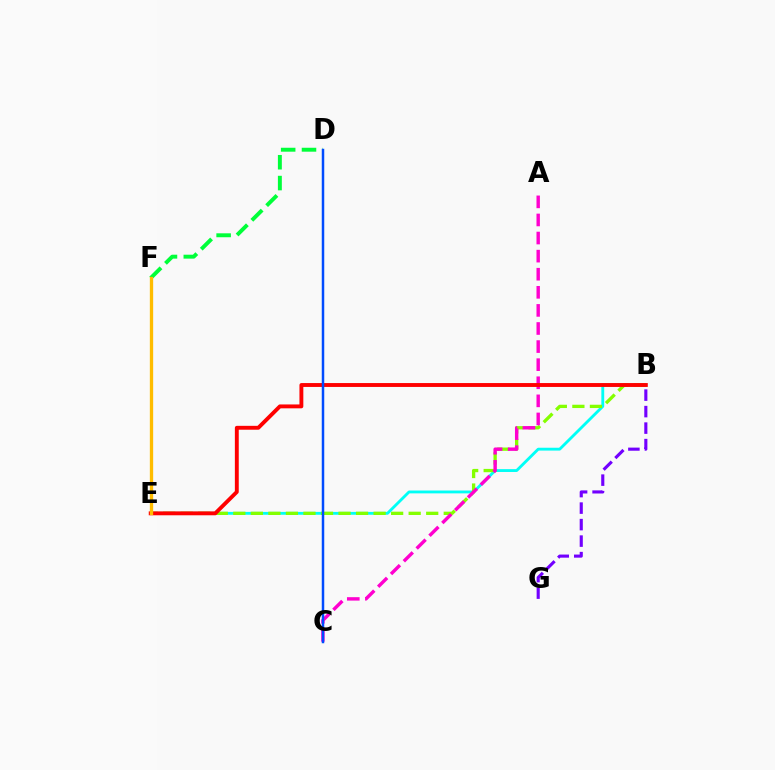{('B', 'E'): [{'color': '#00fff6', 'line_style': 'solid', 'thickness': 2.05}, {'color': '#84ff00', 'line_style': 'dashed', 'thickness': 2.38}, {'color': '#ff0000', 'line_style': 'solid', 'thickness': 2.8}], ('D', 'F'): [{'color': '#00ff39', 'line_style': 'dashed', 'thickness': 2.83}], ('A', 'C'): [{'color': '#ff00cf', 'line_style': 'dashed', 'thickness': 2.46}], ('C', 'D'): [{'color': '#004bff', 'line_style': 'solid', 'thickness': 1.79}], ('E', 'F'): [{'color': '#ffbd00', 'line_style': 'solid', 'thickness': 2.39}], ('B', 'G'): [{'color': '#7200ff', 'line_style': 'dashed', 'thickness': 2.24}]}